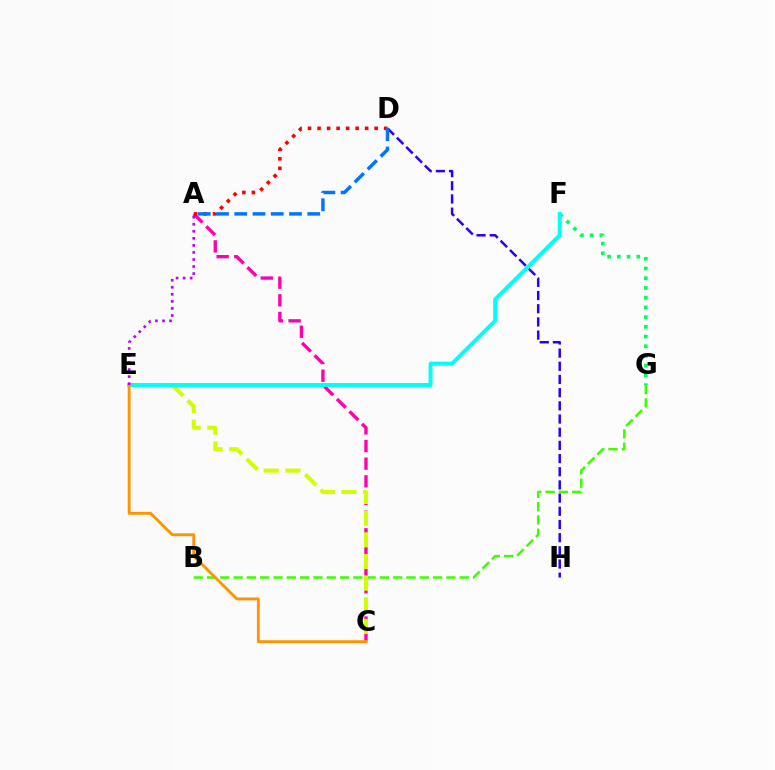{('A', 'C'): [{'color': '#ff00ac', 'line_style': 'dashed', 'thickness': 2.4}], ('D', 'H'): [{'color': '#2500ff', 'line_style': 'dashed', 'thickness': 1.79}], ('B', 'G'): [{'color': '#3dff00', 'line_style': 'dashed', 'thickness': 1.81}], ('F', 'G'): [{'color': '#00ff5c', 'line_style': 'dotted', 'thickness': 2.64}], ('C', 'E'): [{'color': '#d1ff00', 'line_style': 'dashed', 'thickness': 2.94}, {'color': '#ff9400', 'line_style': 'solid', 'thickness': 2.06}], ('A', 'D'): [{'color': '#ff0000', 'line_style': 'dotted', 'thickness': 2.59}, {'color': '#0074ff', 'line_style': 'dashed', 'thickness': 2.48}], ('E', 'F'): [{'color': '#00fff6', 'line_style': 'solid', 'thickness': 2.83}], ('A', 'E'): [{'color': '#b900ff', 'line_style': 'dotted', 'thickness': 1.91}]}